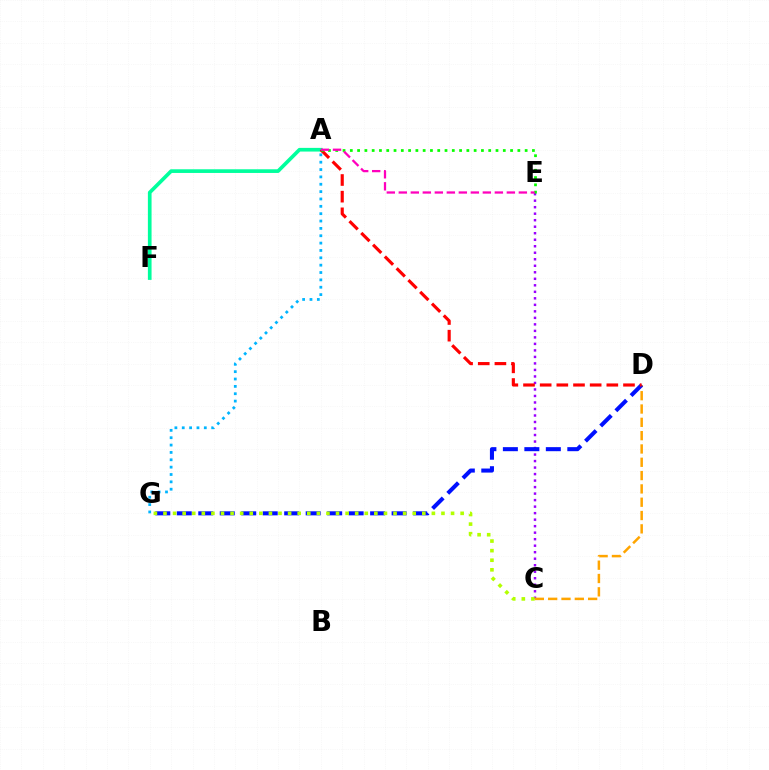{('C', 'E'): [{'color': '#9b00ff', 'line_style': 'dotted', 'thickness': 1.77}], ('A', 'F'): [{'color': '#00ff9d', 'line_style': 'solid', 'thickness': 2.65}], ('C', 'D'): [{'color': '#ffa500', 'line_style': 'dashed', 'thickness': 1.81}], ('D', 'G'): [{'color': '#0010ff', 'line_style': 'dashed', 'thickness': 2.92}], ('C', 'G'): [{'color': '#b3ff00', 'line_style': 'dotted', 'thickness': 2.6}], ('A', 'D'): [{'color': '#ff0000', 'line_style': 'dashed', 'thickness': 2.26}], ('A', 'E'): [{'color': '#08ff00', 'line_style': 'dotted', 'thickness': 1.98}, {'color': '#ff00bd', 'line_style': 'dashed', 'thickness': 1.63}], ('A', 'G'): [{'color': '#00b5ff', 'line_style': 'dotted', 'thickness': 2.0}]}